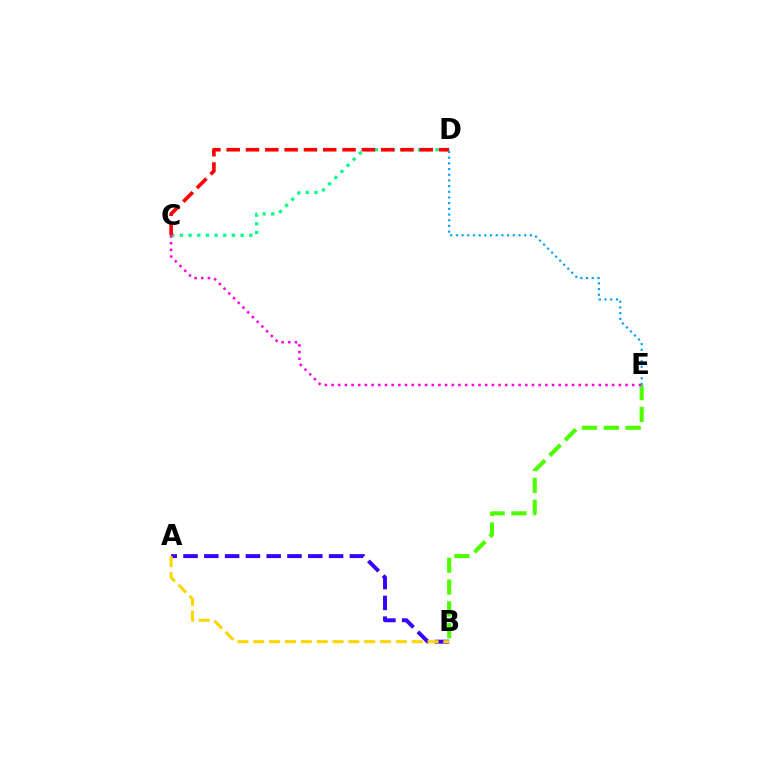{('B', 'E'): [{'color': '#4fff00', 'line_style': 'dashed', 'thickness': 2.97}], ('C', 'D'): [{'color': '#00ff86', 'line_style': 'dotted', 'thickness': 2.36}, {'color': '#ff0000', 'line_style': 'dashed', 'thickness': 2.62}], ('D', 'E'): [{'color': '#009eff', 'line_style': 'dotted', 'thickness': 1.55}], ('A', 'B'): [{'color': '#3700ff', 'line_style': 'dashed', 'thickness': 2.82}, {'color': '#ffd500', 'line_style': 'dashed', 'thickness': 2.15}], ('C', 'E'): [{'color': '#ff00ed', 'line_style': 'dotted', 'thickness': 1.82}]}